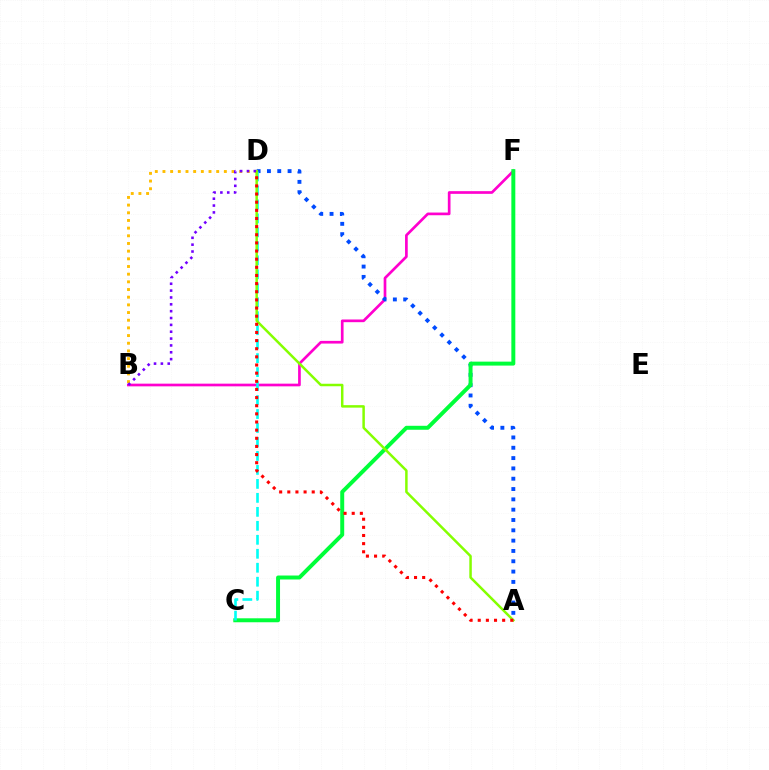{('B', 'F'): [{'color': '#ff00cf', 'line_style': 'solid', 'thickness': 1.94}], ('B', 'D'): [{'color': '#ffbd00', 'line_style': 'dotted', 'thickness': 2.09}, {'color': '#7200ff', 'line_style': 'dotted', 'thickness': 1.86}], ('A', 'D'): [{'color': '#004bff', 'line_style': 'dotted', 'thickness': 2.8}, {'color': '#84ff00', 'line_style': 'solid', 'thickness': 1.79}, {'color': '#ff0000', 'line_style': 'dotted', 'thickness': 2.21}], ('C', 'F'): [{'color': '#00ff39', 'line_style': 'solid', 'thickness': 2.85}], ('C', 'D'): [{'color': '#00fff6', 'line_style': 'dashed', 'thickness': 1.9}]}